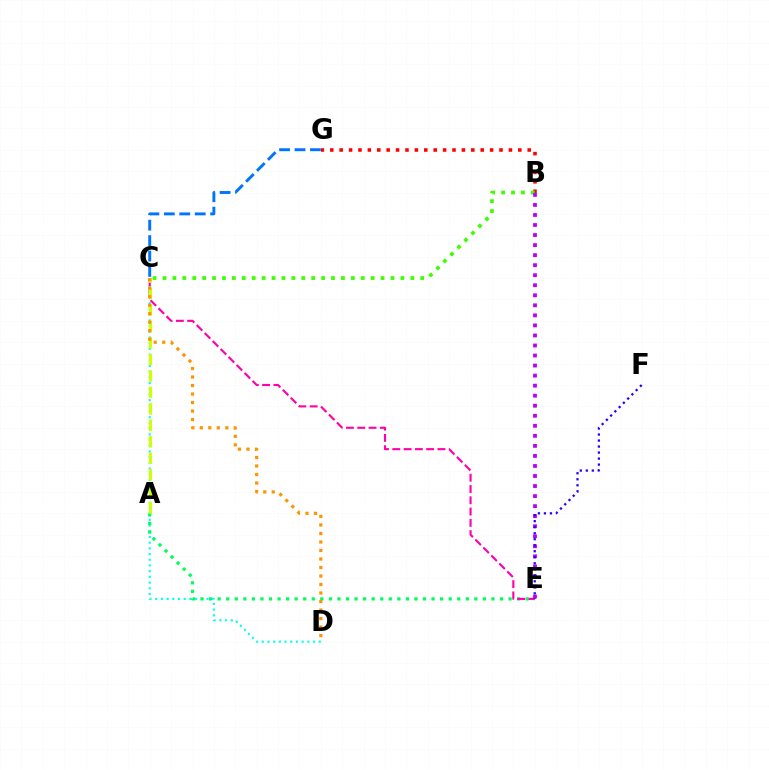{('C', 'D'): [{'color': '#00fff6', 'line_style': 'dotted', 'thickness': 1.55}, {'color': '#ff9400', 'line_style': 'dotted', 'thickness': 2.31}], ('C', 'G'): [{'color': '#0074ff', 'line_style': 'dashed', 'thickness': 2.1}], ('A', 'E'): [{'color': '#00ff5c', 'line_style': 'dotted', 'thickness': 2.32}], ('B', 'G'): [{'color': '#ff0000', 'line_style': 'dotted', 'thickness': 2.55}], ('C', 'E'): [{'color': '#ff00ac', 'line_style': 'dashed', 'thickness': 1.53}], ('B', 'C'): [{'color': '#3dff00', 'line_style': 'dotted', 'thickness': 2.69}], ('B', 'E'): [{'color': '#b900ff', 'line_style': 'dotted', 'thickness': 2.73}], ('A', 'C'): [{'color': '#d1ff00', 'line_style': 'dashed', 'thickness': 2.24}], ('E', 'F'): [{'color': '#2500ff', 'line_style': 'dotted', 'thickness': 1.63}]}